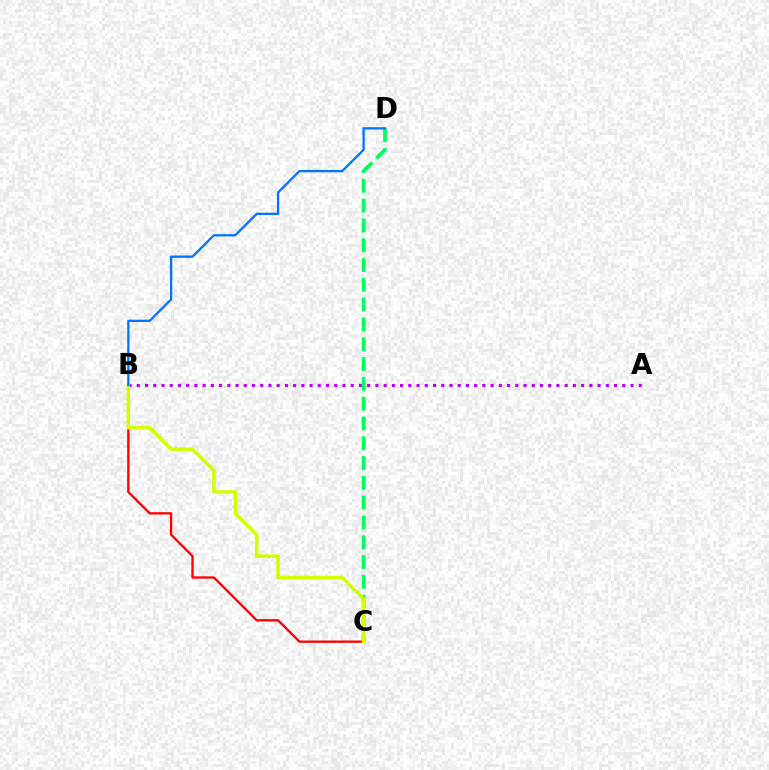{('A', 'B'): [{'color': '#b900ff', 'line_style': 'dotted', 'thickness': 2.24}], ('B', 'C'): [{'color': '#ff0000', 'line_style': 'solid', 'thickness': 1.66}, {'color': '#d1ff00', 'line_style': 'solid', 'thickness': 2.52}], ('C', 'D'): [{'color': '#00ff5c', 'line_style': 'dashed', 'thickness': 2.69}], ('B', 'D'): [{'color': '#0074ff', 'line_style': 'solid', 'thickness': 1.64}]}